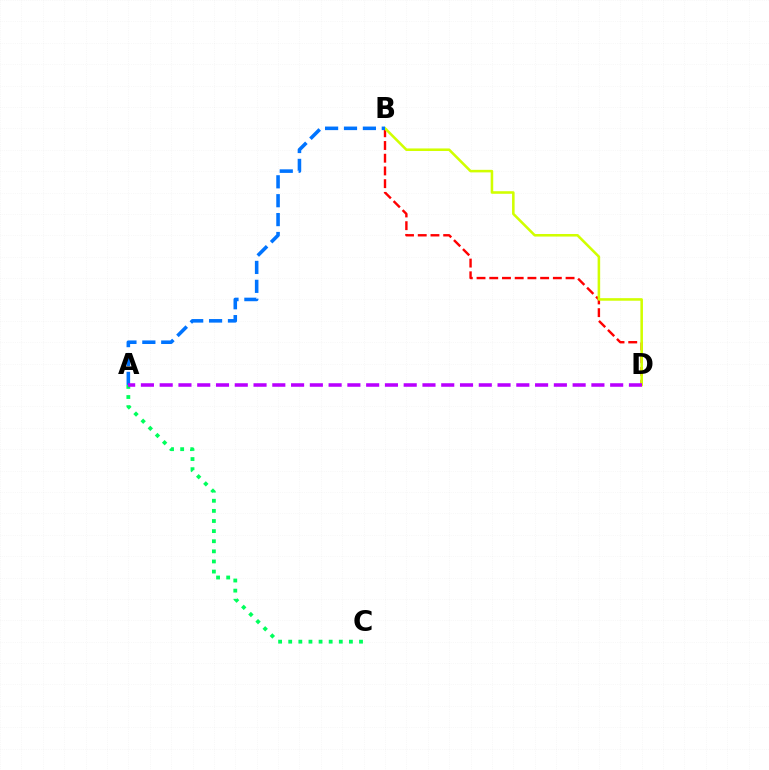{('B', 'D'): [{'color': '#ff0000', 'line_style': 'dashed', 'thickness': 1.73}, {'color': '#d1ff00', 'line_style': 'solid', 'thickness': 1.84}], ('A', 'C'): [{'color': '#00ff5c', 'line_style': 'dotted', 'thickness': 2.75}], ('A', 'B'): [{'color': '#0074ff', 'line_style': 'dashed', 'thickness': 2.57}], ('A', 'D'): [{'color': '#b900ff', 'line_style': 'dashed', 'thickness': 2.55}]}